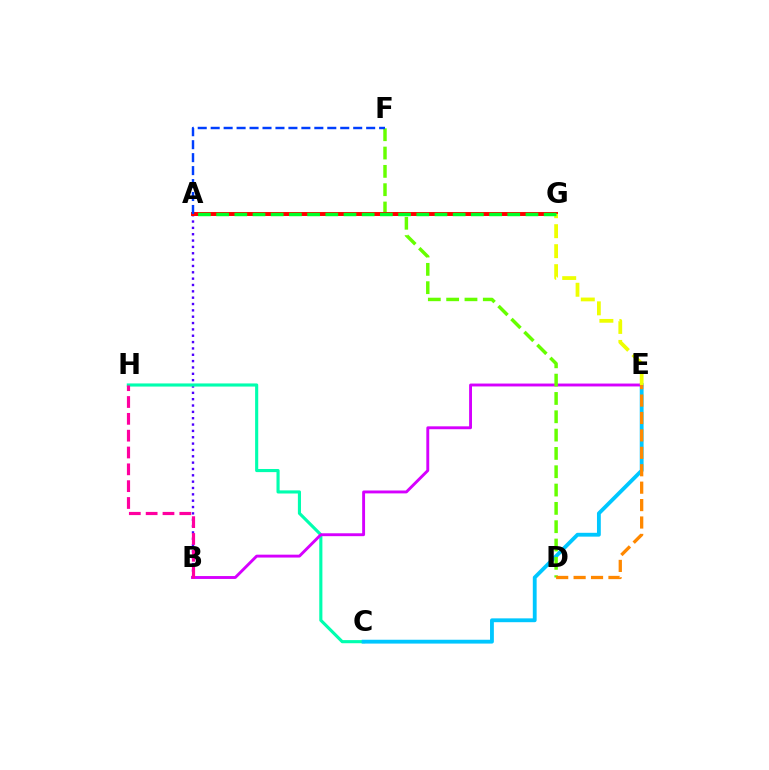{('A', 'B'): [{'color': '#4f00ff', 'line_style': 'dotted', 'thickness': 1.72}], ('C', 'H'): [{'color': '#00ffaf', 'line_style': 'solid', 'thickness': 2.25}], ('C', 'E'): [{'color': '#00c7ff', 'line_style': 'solid', 'thickness': 2.76}], ('B', 'E'): [{'color': '#d600ff', 'line_style': 'solid', 'thickness': 2.08}], ('D', 'F'): [{'color': '#66ff00', 'line_style': 'dashed', 'thickness': 2.49}], ('A', 'G'): [{'color': '#ff0000', 'line_style': 'solid', 'thickness': 2.84}, {'color': '#00ff27', 'line_style': 'dashed', 'thickness': 2.47}], ('D', 'E'): [{'color': '#ff8800', 'line_style': 'dashed', 'thickness': 2.37}], ('E', 'G'): [{'color': '#eeff00', 'line_style': 'dashed', 'thickness': 2.72}], ('B', 'H'): [{'color': '#ff00a0', 'line_style': 'dashed', 'thickness': 2.29}], ('A', 'F'): [{'color': '#003fff', 'line_style': 'dashed', 'thickness': 1.76}]}